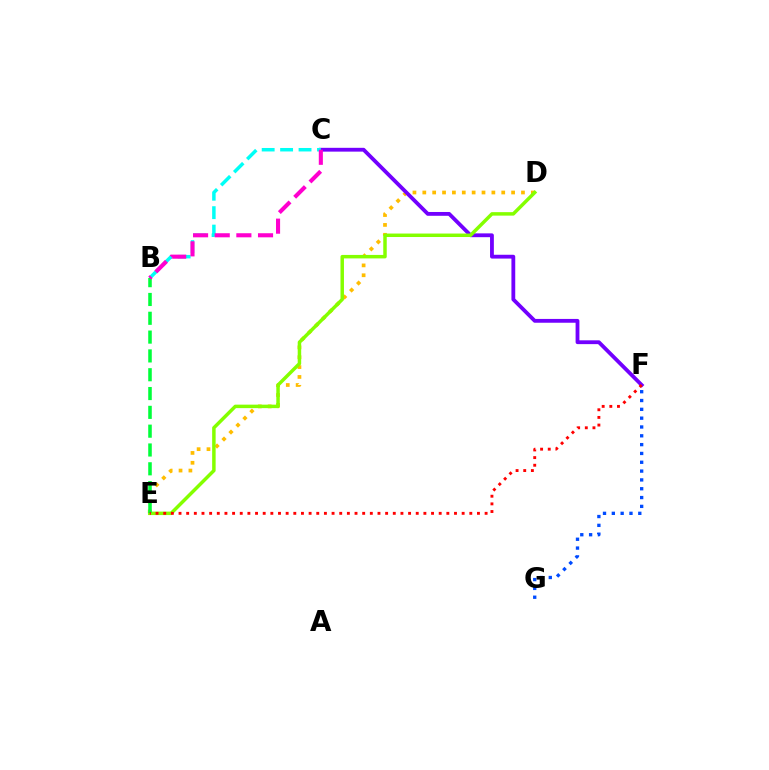{('D', 'E'): [{'color': '#ffbd00', 'line_style': 'dotted', 'thickness': 2.68}, {'color': '#84ff00', 'line_style': 'solid', 'thickness': 2.5}], ('C', 'F'): [{'color': '#7200ff', 'line_style': 'solid', 'thickness': 2.75}], ('B', 'C'): [{'color': '#00fff6', 'line_style': 'dashed', 'thickness': 2.5}, {'color': '#ff00cf', 'line_style': 'dashed', 'thickness': 2.94}], ('F', 'G'): [{'color': '#004bff', 'line_style': 'dotted', 'thickness': 2.4}], ('B', 'E'): [{'color': '#00ff39', 'line_style': 'dashed', 'thickness': 2.56}], ('E', 'F'): [{'color': '#ff0000', 'line_style': 'dotted', 'thickness': 2.08}]}